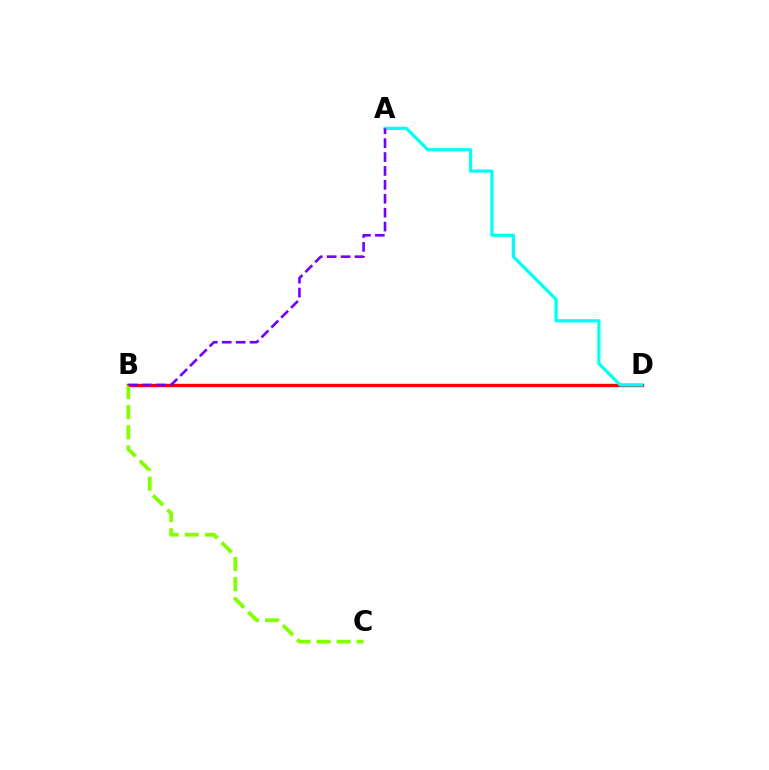{('B', 'D'): [{'color': '#ff0000', 'line_style': 'solid', 'thickness': 2.43}], ('B', 'C'): [{'color': '#84ff00', 'line_style': 'dashed', 'thickness': 2.73}], ('A', 'D'): [{'color': '#00fff6', 'line_style': 'solid', 'thickness': 2.33}], ('A', 'B'): [{'color': '#7200ff', 'line_style': 'dashed', 'thickness': 1.89}]}